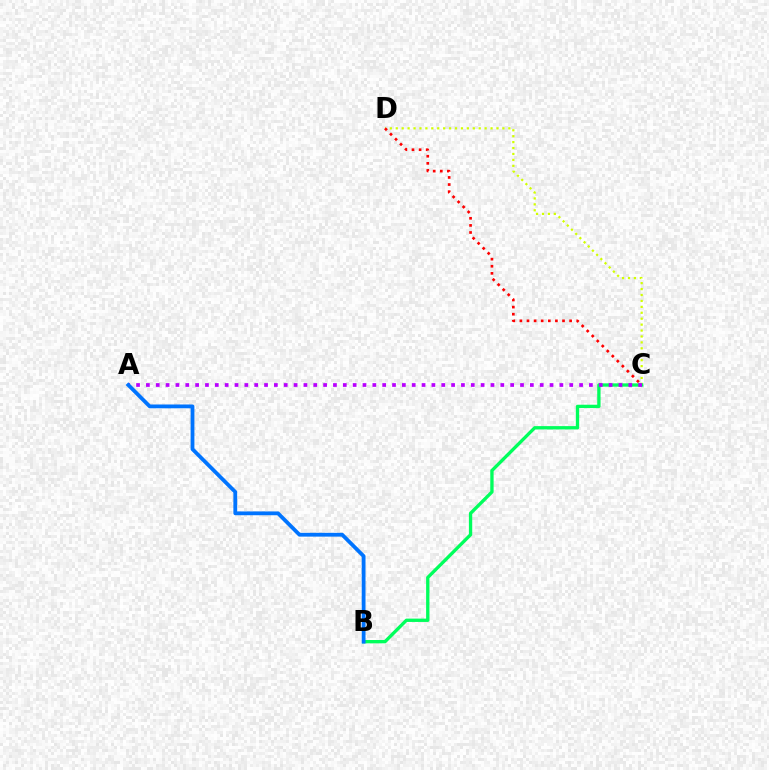{('C', 'D'): [{'color': '#d1ff00', 'line_style': 'dotted', 'thickness': 1.61}, {'color': '#ff0000', 'line_style': 'dotted', 'thickness': 1.93}], ('B', 'C'): [{'color': '#00ff5c', 'line_style': 'solid', 'thickness': 2.4}], ('A', 'C'): [{'color': '#b900ff', 'line_style': 'dotted', 'thickness': 2.67}], ('A', 'B'): [{'color': '#0074ff', 'line_style': 'solid', 'thickness': 2.73}]}